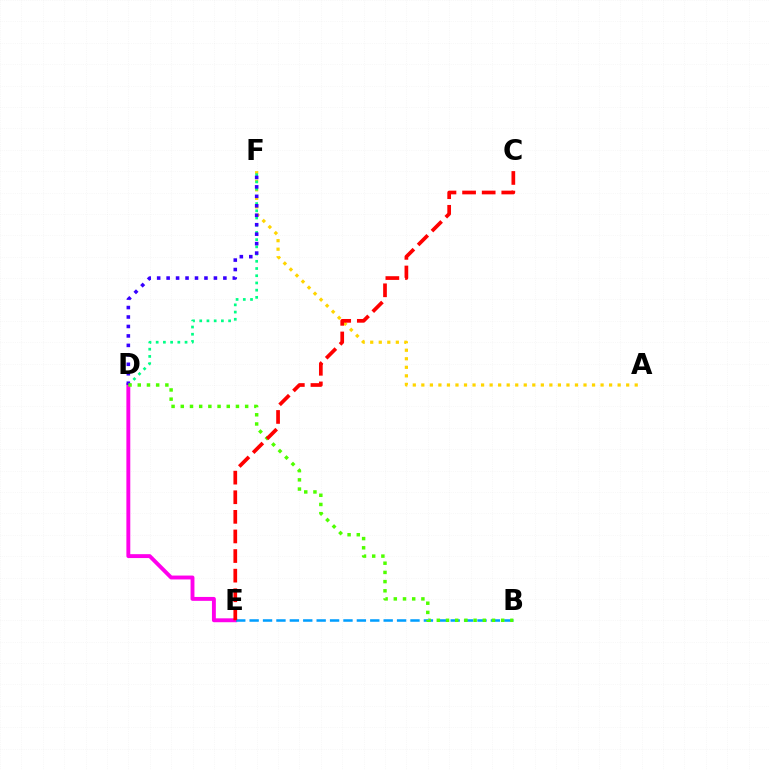{('A', 'F'): [{'color': '#ffd500', 'line_style': 'dotted', 'thickness': 2.32}], ('D', 'F'): [{'color': '#00ff86', 'line_style': 'dotted', 'thickness': 1.96}, {'color': '#3700ff', 'line_style': 'dotted', 'thickness': 2.57}], ('D', 'E'): [{'color': '#ff00ed', 'line_style': 'solid', 'thickness': 2.8}], ('B', 'E'): [{'color': '#009eff', 'line_style': 'dashed', 'thickness': 1.82}], ('B', 'D'): [{'color': '#4fff00', 'line_style': 'dotted', 'thickness': 2.5}], ('C', 'E'): [{'color': '#ff0000', 'line_style': 'dashed', 'thickness': 2.66}]}